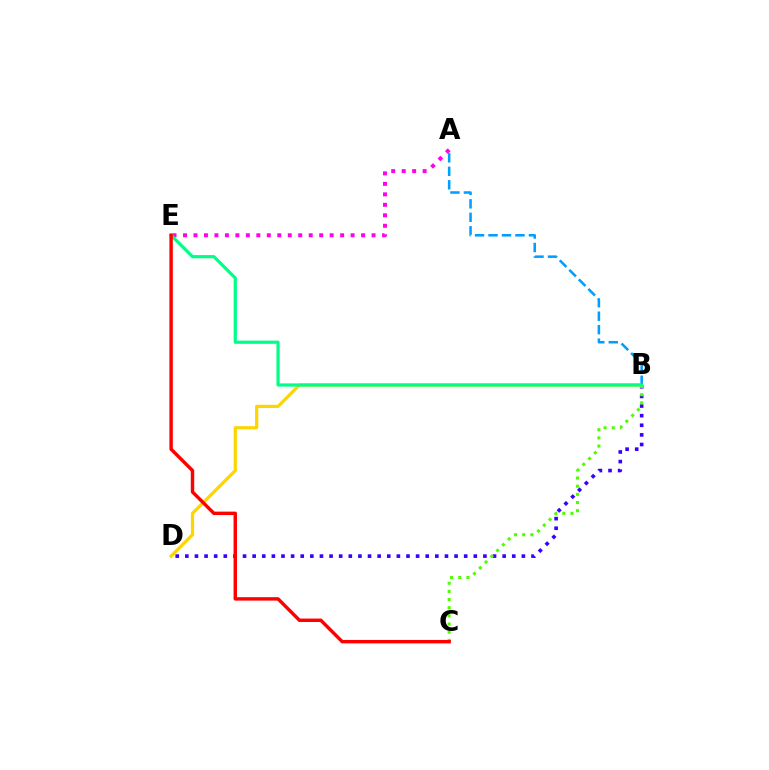{('B', 'D'): [{'color': '#3700ff', 'line_style': 'dotted', 'thickness': 2.61}, {'color': '#ffd500', 'line_style': 'solid', 'thickness': 2.33}], ('B', 'C'): [{'color': '#4fff00', 'line_style': 'dotted', 'thickness': 2.22}], ('A', 'E'): [{'color': '#ff00ed', 'line_style': 'dotted', 'thickness': 2.85}], ('A', 'B'): [{'color': '#009eff', 'line_style': 'dashed', 'thickness': 1.83}], ('B', 'E'): [{'color': '#00ff86', 'line_style': 'solid', 'thickness': 2.29}], ('C', 'E'): [{'color': '#ff0000', 'line_style': 'solid', 'thickness': 2.47}]}